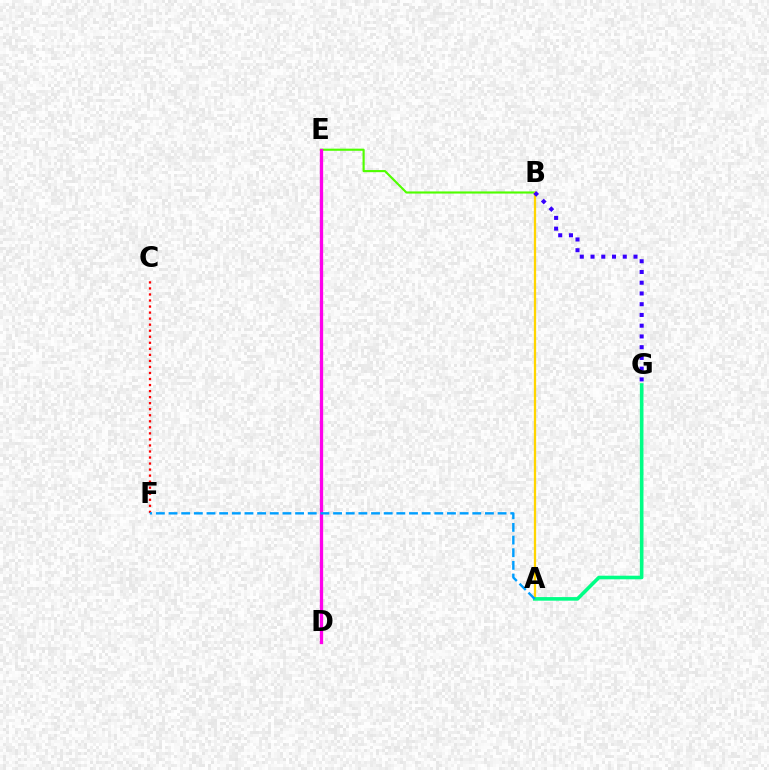{('C', 'F'): [{'color': '#ff0000', 'line_style': 'dotted', 'thickness': 1.64}], ('B', 'E'): [{'color': '#4fff00', 'line_style': 'solid', 'thickness': 1.54}], ('A', 'B'): [{'color': '#ffd500', 'line_style': 'solid', 'thickness': 1.64}], ('B', 'G'): [{'color': '#3700ff', 'line_style': 'dotted', 'thickness': 2.92}], ('A', 'G'): [{'color': '#00ff86', 'line_style': 'solid', 'thickness': 2.59}], ('D', 'E'): [{'color': '#ff00ed', 'line_style': 'solid', 'thickness': 2.37}], ('A', 'F'): [{'color': '#009eff', 'line_style': 'dashed', 'thickness': 1.72}]}